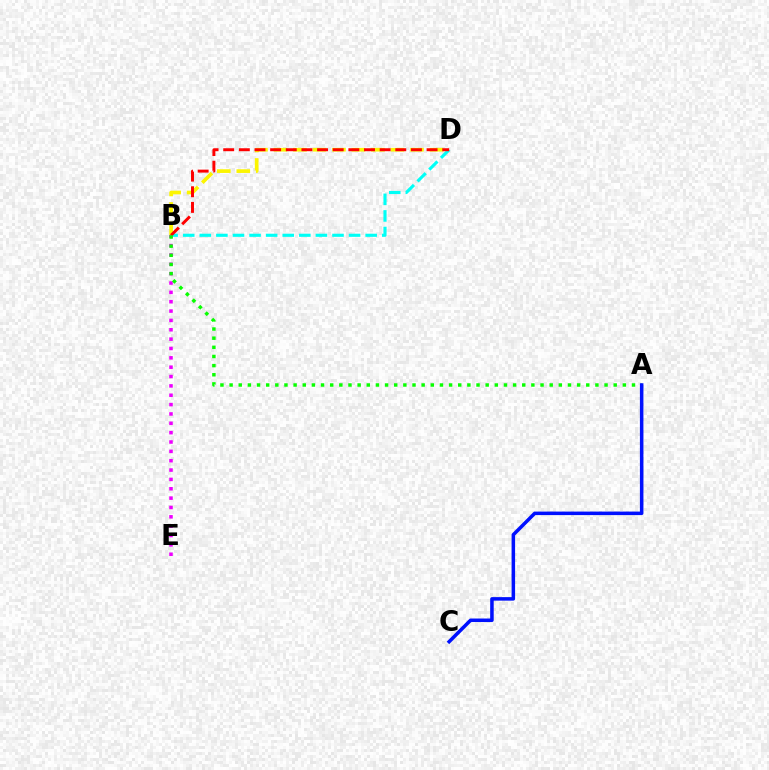{('B', 'D'): [{'color': '#fcf500', 'line_style': 'dashed', 'thickness': 2.65}, {'color': '#00fff6', 'line_style': 'dashed', 'thickness': 2.25}, {'color': '#ff0000', 'line_style': 'dashed', 'thickness': 2.13}], ('B', 'E'): [{'color': '#ee00ff', 'line_style': 'dotted', 'thickness': 2.54}], ('A', 'B'): [{'color': '#08ff00', 'line_style': 'dotted', 'thickness': 2.48}], ('A', 'C'): [{'color': '#0010ff', 'line_style': 'solid', 'thickness': 2.53}]}